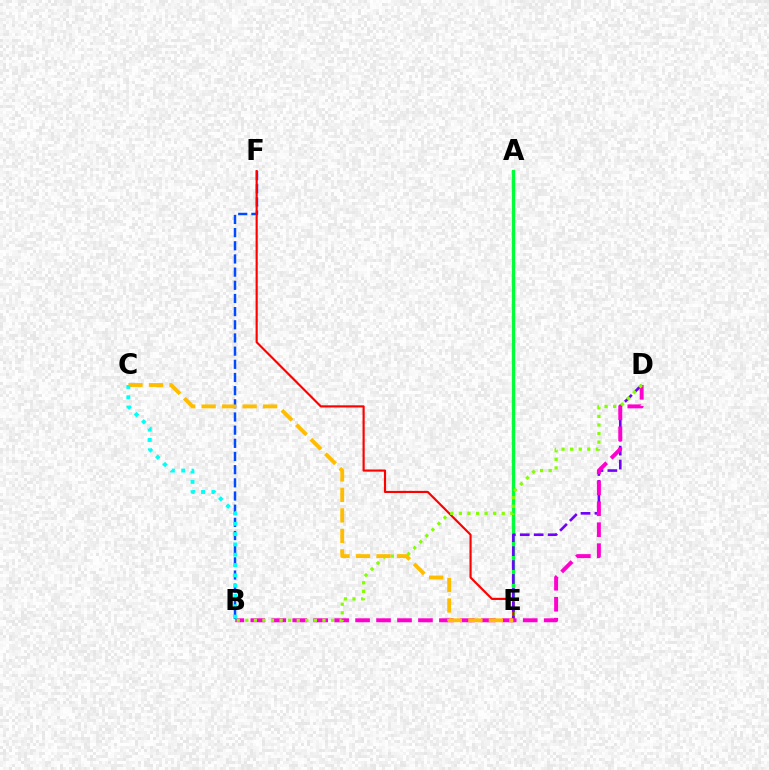{('B', 'F'): [{'color': '#004bff', 'line_style': 'dashed', 'thickness': 1.79}], ('A', 'E'): [{'color': '#00ff39', 'line_style': 'solid', 'thickness': 2.36}], ('E', 'F'): [{'color': '#ff0000', 'line_style': 'solid', 'thickness': 1.55}], ('D', 'E'): [{'color': '#7200ff', 'line_style': 'dashed', 'thickness': 1.89}], ('B', 'D'): [{'color': '#ff00cf', 'line_style': 'dashed', 'thickness': 2.85}, {'color': '#84ff00', 'line_style': 'dotted', 'thickness': 2.33}], ('C', 'E'): [{'color': '#ffbd00', 'line_style': 'dashed', 'thickness': 2.78}], ('B', 'C'): [{'color': '#00fff6', 'line_style': 'dotted', 'thickness': 2.8}]}